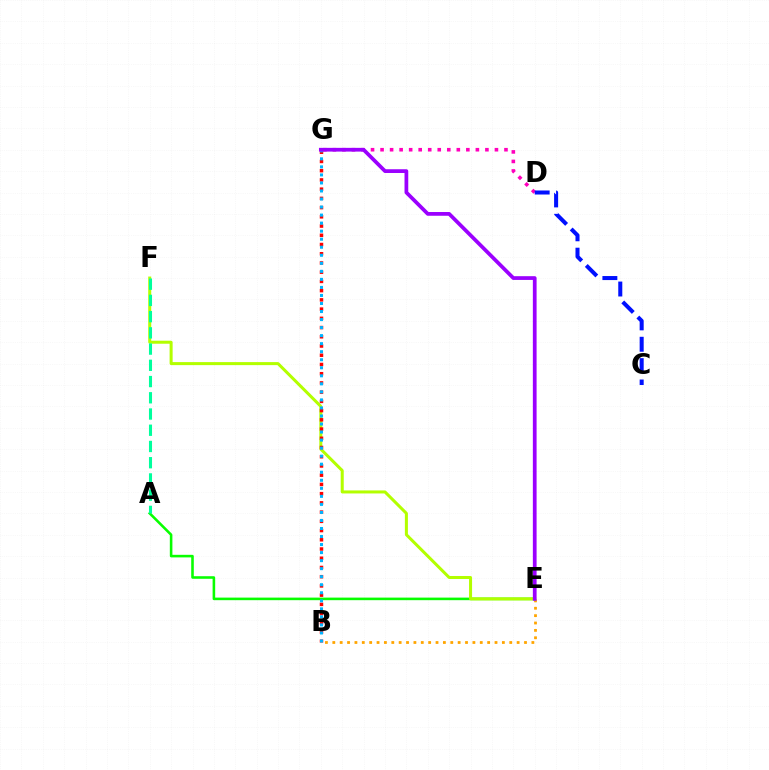{('B', 'E'): [{'color': '#ffa500', 'line_style': 'dotted', 'thickness': 2.0}], ('A', 'E'): [{'color': '#08ff00', 'line_style': 'solid', 'thickness': 1.86}], ('E', 'F'): [{'color': '#b3ff00', 'line_style': 'solid', 'thickness': 2.18}], ('A', 'F'): [{'color': '#00ff9d', 'line_style': 'dashed', 'thickness': 2.2}], ('D', 'G'): [{'color': '#ff00bd', 'line_style': 'dotted', 'thickness': 2.59}], ('B', 'G'): [{'color': '#ff0000', 'line_style': 'dotted', 'thickness': 2.51}, {'color': '#00b5ff', 'line_style': 'dotted', 'thickness': 2.18}], ('C', 'D'): [{'color': '#0010ff', 'line_style': 'dashed', 'thickness': 2.9}], ('E', 'G'): [{'color': '#9b00ff', 'line_style': 'solid', 'thickness': 2.7}]}